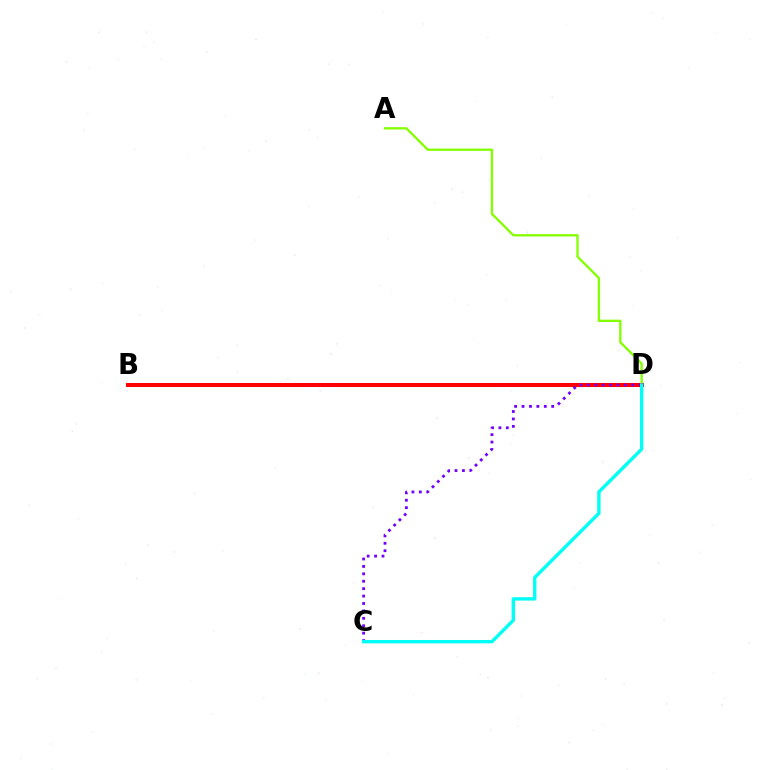{('A', 'D'): [{'color': '#84ff00', 'line_style': 'solid', 'thickness': 1.67}], ('B', 'D'): [{'color': '#ff0000', 'line_style': 'solid', 'thickness': 2.92}], ('C', 'D'): [{'color': '#7200ff', 'line_style': 'dotted', 'thickness': 2.02}, {'color': '#00fff6', 'line_style': 'solid', 'thickness': 2.43}]}